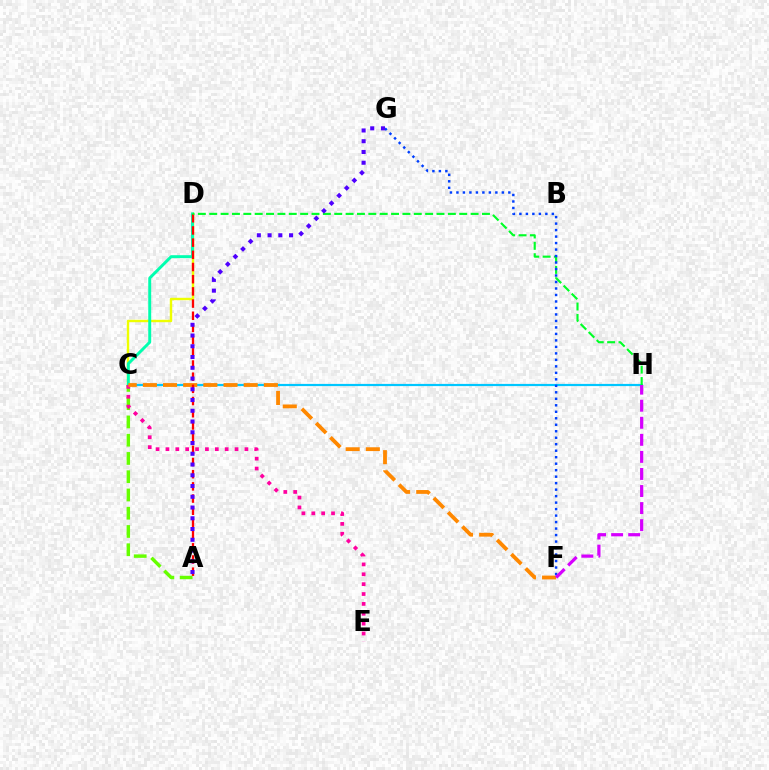{('A', 'C'): [{'color': '#66ff00', 'line_style': 'dashed', 'thickness': 2.48}], ('C', 'H'): [{'color': '#00c7ff', 'line_style': 'solid', 'thickness': 1.58}], ('C', 'D'): [{'color': '#eeff00', 'line_style': 'solid', 'thickness': 1.74}, {'color': '#00ffaf', 'line_style': 'solid', 'thickness': 2.12}], ('C', 'E'): [{'color': '#ff00a0', 'line_style': 'dotted', 'thickness': 2.68}], ('C', 'F'): [{'color': '#ff8800', 'line_style': 'dashed', 'thickness': 2.74}], ('A', 'D'): [{'color': '#ff0000', 'line_style': 'dashed', 'thickness': 1.66}], ('D', 'H'): [{'color': '#00ff27', 'line_style': 'dashed', 'thickness': 1.54}], ('F', 'G'): [{'color': '#003fff', 'line_style': 'dotted', 'thickness': 1.76}], ('A', 'G'): [{'color': '#4f00ff', 'line_style': 'dotted', 'thickness': 2.92}], ('F', 'H'): [{'color': '#d600ff', 'line_style': 'dashed', 'thickness': 2.32}]}